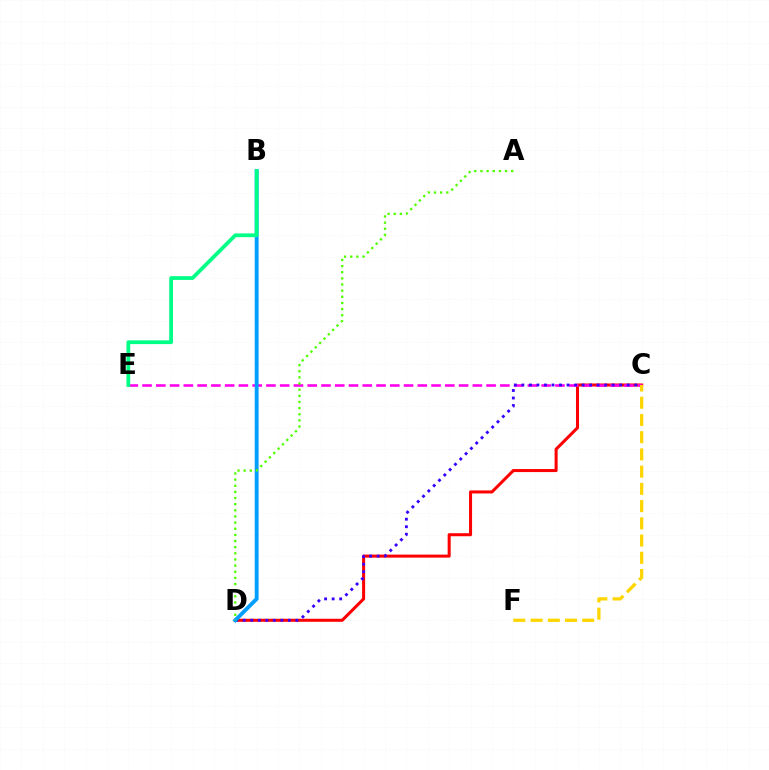{('C', 'D'): [{'color': '#ff0000', 'line_style': 'solid', 'thickness': 2.19}, {'color': '#3700ff', 'line_style': 'dotted', 'thickness': 2.04}], ('C', 'E'): [{'color': '#ff00ed', 'line_style': 'dashed', 'thickness': 1.87}], ('B', 'D'): [{'color': '#009eff', 'line_style': 'solid', 'thickness': 2.78}], ('A', 'D'): [{'color': '#4fff00', 'line_style': 'dotted', 'thickness': 1.67}], ('B', 'E'): [{'color': '#00ff86', 'line_style': 'solid', 'thickness': 2.71}], ('C', 'F'): [{'color': '#ffd500', 'line_style': 'dashed', 'thickness': 2.34}]}